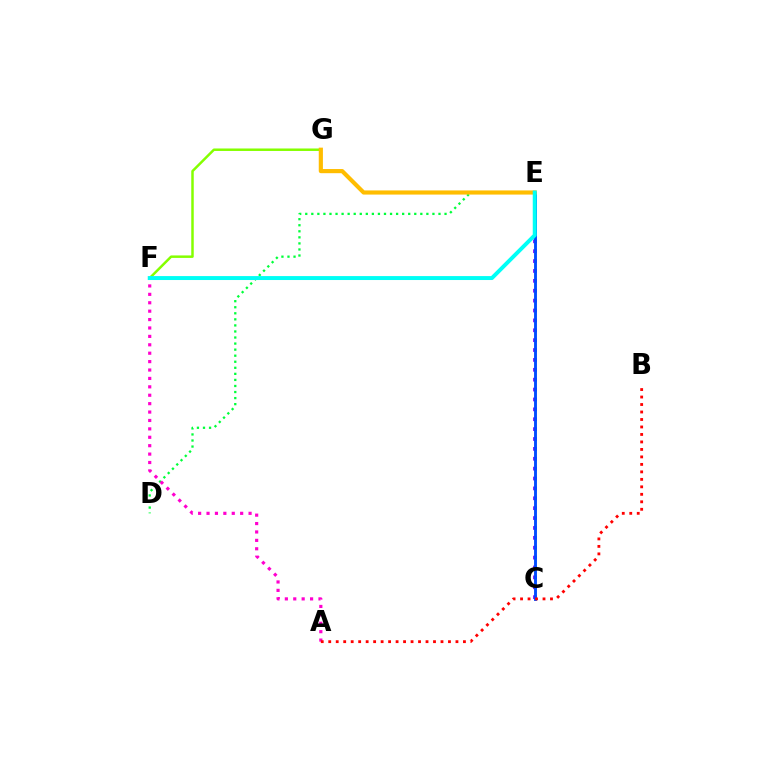{('F', 'G'): [{'color': '#84ff00', 'line_style': 'solid', 'thickness': 1.79}], ('C', 'E'): [{'color': '#7200ff', 'line_style': 'dotted', 'thickness': 2.69}, {'color': '#004bff', 'line_style': 'solid', 'thickness': 2.07}], ('D', 'E'): [{'color': '#00ff39', 'line_style': 'dotted', 'thickness': 1.65}], ('E', 'G'): [{'color': '#ffbd00', 'line_style': 'solid', 'thickness': 2.99}], ('A', 'F'): [{'color': '#ff00cf', 'line_style': 'dotted', 'thickness': 2.28}], ('A', 'B'): [{'color': '#ff0000', 'line_style': 'dotted', 'thickness': 2.03}], ('E', 'F'): [{'color': '#00fff6', 'line_style': 'solid', 'thickness': 2.84}]}